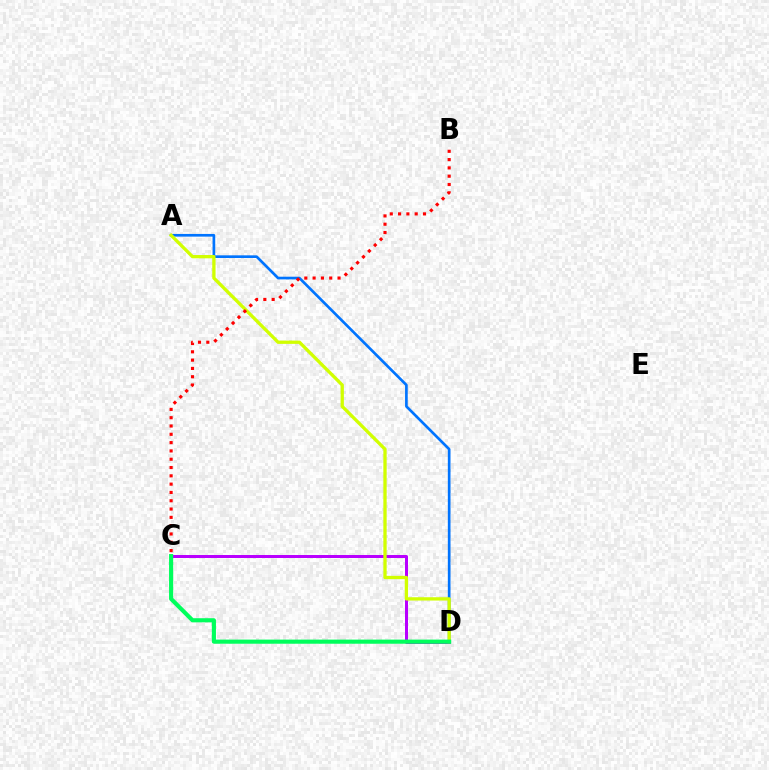{('C', 'D'): [{'color': '#b900ff', 'line_style': 'solid', 'thickness': 2.16}, {'color': '#00ff5c', 'line_style': 'solid', 'thickness': 2.97}], ('A', 'D'): [{'color': '#0074ff', 'line_style': 'solid', 'thickness': 1.93}, {'color': '#d1ff00', 'line_style': 'solid', 'thickness': 2.38}], ('B', 'C'): [{'color': '#ff0000', 'line_style': 'dotted', 'thickness': 2.26}]}